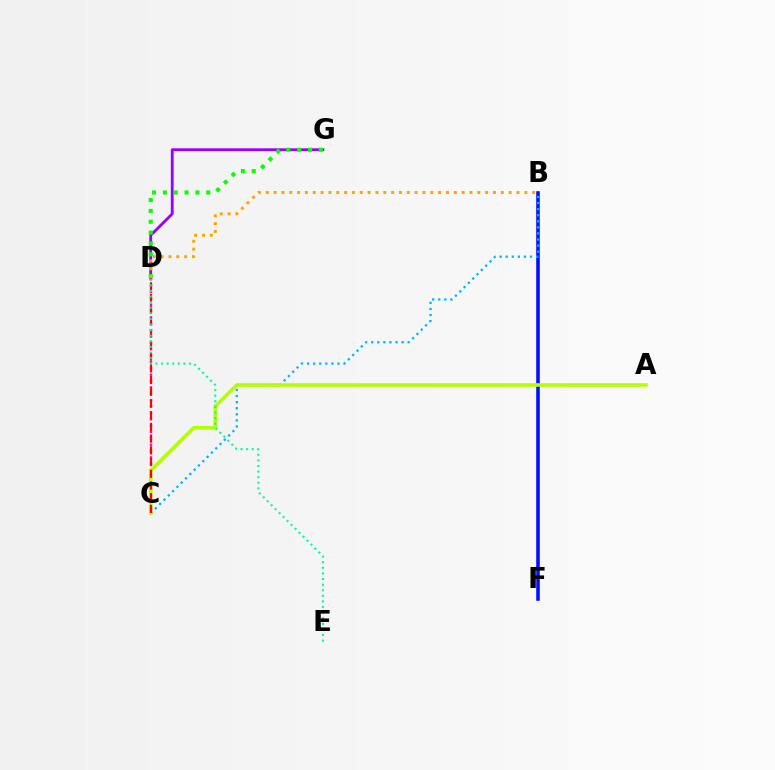{('D', 'G'): [{'color': '#9b00ff', 'line_style': 'solid', 'thickness': 2.04}, {'color': '#08ff00', 'line_style': 'dotted', 'thickness': 2.95}], ('C', 'D'): [{'color': '#ff00bd', 'line_style': 'dotted', 'thickness': 1.73}, {'color': '#ff0000', 'line_style': 'dashed', 'thickness': 1.59}], ('B', 'F'): [{'color': '#0010ff', 'line_style': 'solid', 'thickness': 2.57}], ('B', 'C'): [{'color': '#00b5ff', 'line_style': 'dotted', 'thickness': 1.65}], ('A', 'C'): [{'color': '#b3ff00', 'line_style': 'solid', 'thickness': 2.59}], ('B', 'D'): [{'color': '#ffa500', 'line_style': 'dotted', 'thickness': 2.13}], ('D', 'E'): [{'color': '#00ff9d', 'line_style': 'dotted', 'thickness': 1.52}]}